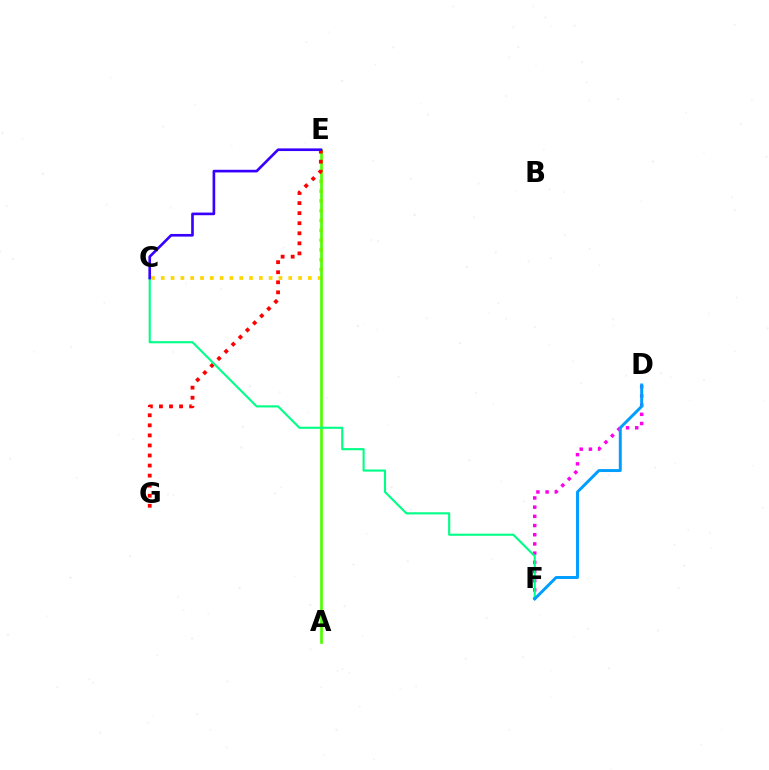{('C', 'E'): [{'color': '#ffd500', 'line_style': 'dotted', 'thickness': 2.66}, {'color': '#3700ff', 'line_style': 'solid', 'thickness': 1.91}], ('D', 'F'): [{'color': '#ff00ed', 'line_style': 'dotted', 'thickness': 2.5}, {'color': '#009eff', 'line_style': 'solid', 'thickness': 2.13}], ('A', 'E'): [{'color': '#4fff00', 'line_style': 'solid', 'thickness': 1.92}], ('E', 'G'): [{'color': '#ff0000', 'line_style': 'dotted', 'thickness': 2.73}], ('C', 'F'): [{'color': '#00ff86', 'line_style': 'solid', 'thickness': 1.53}]}